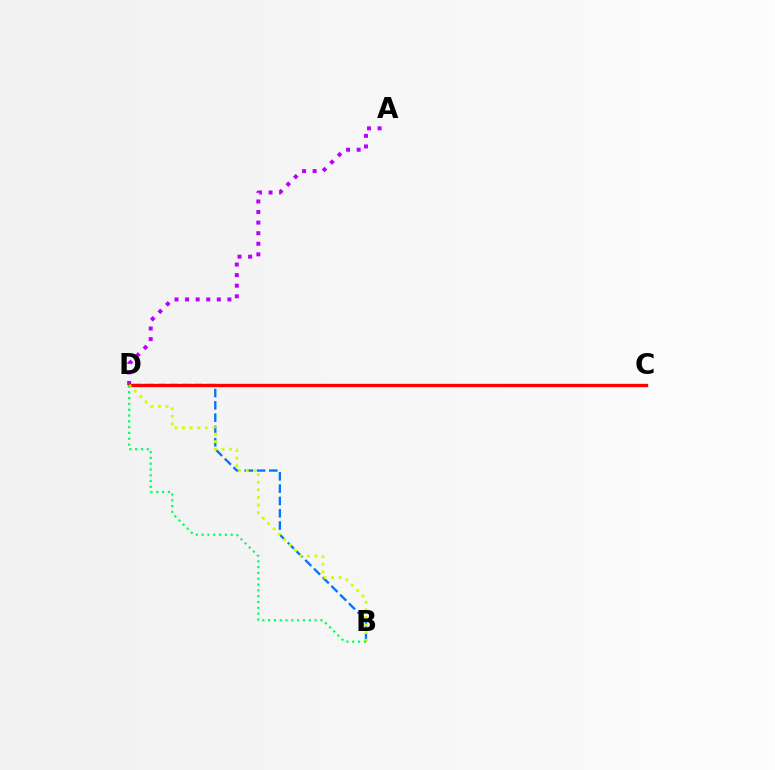{('A', 'D'): [{'color': '#b900ff', 'line_style': 'dotted', 'thickness': 2.87}], ('B', 'D'): [{'color': '#0074ff', 'line_style': 'dashed', 'thickness': 1.67}, {'color': '#d1ff00', 'line_style': 'dotted', 'thickness': 2.06}, {'color': '#00ff5c', 'line_style': 'dotted', 'thickness': 1.58}], ('C', 'D'): [{'color': '#ff0000', 'line_style': 'solid', 'thickness': 2.38}]}